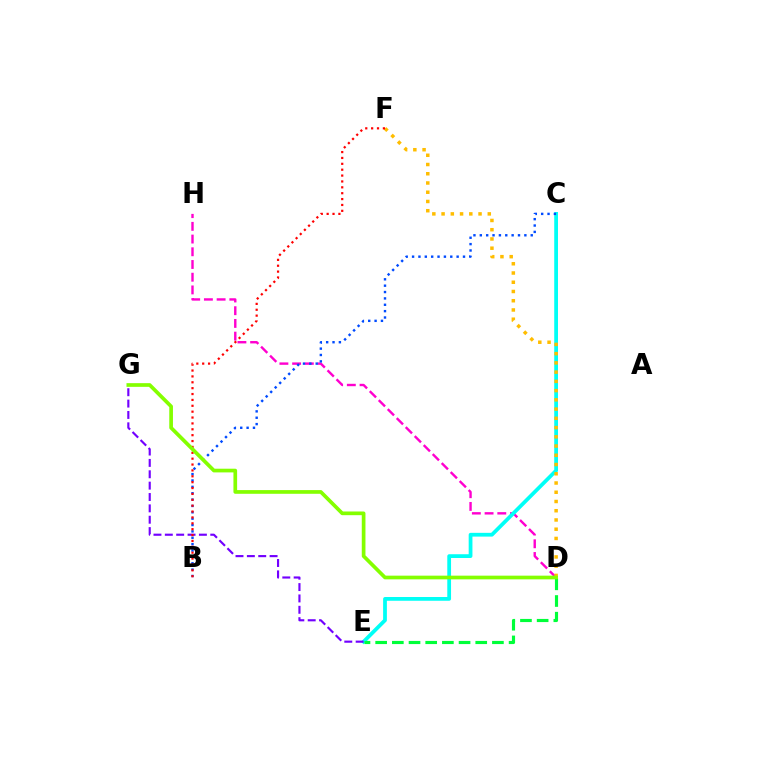{('D', 'H'): [{'color': '#ff00cf', 'line_style': 'dashed', 'thickness': 1.73}], ('C', 'E'): [{'color': '#00fff6', 'line_style': 'solid', 'thickness': 2.71}], ('D', 'E'): [{'color': '#00ff39', 'line_style': 'dashed', 'thickness': 2.27}], ('E', 'G'): [{'color': '#7200ff', 'line_style': 'dashed', 'thickness': 1.54}], ('B', 'C'): [{'color': '#004bff', 'line_style': 'dotted', 'thickness': 1.73}], ('D', 'F'): [{'color': '#ffbd00', 'line_style': 'dotted', 'thickness': 2.51}], ('B', 'F'): [{'color': '#ff0000', 'line_style': 'dotted', 'thickness': 1.6}], ('D', 'G'): [{'color': '#84ff00', 'line_style': 'solid', 'thickness': 2.66}]}